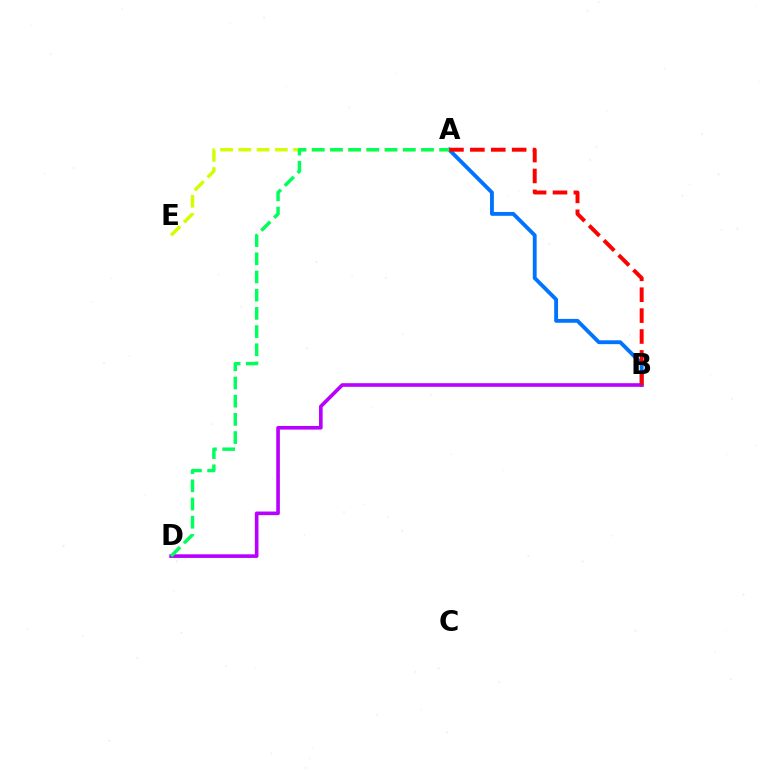{('A', 'B'): [{'color': '#0074ff', 'line_style': 'solid', 'thickness': 2.77}, {'color': '#ff0000', 'line_style': 'dashed', 'thickness': 2.84}], ('A', 'E'): [{'color': '#d1ff00', 'line_style': 'dashed', 'thickness': 2.48}], ('B', 'D'): [{'color': '#b900ff', 'line_style': 'solid', 'thickness': 2.61}], ('A', 'D'): [{'color': '#00ff5c', 'line_style': 'dashed', 'thickness': 2.47}]}